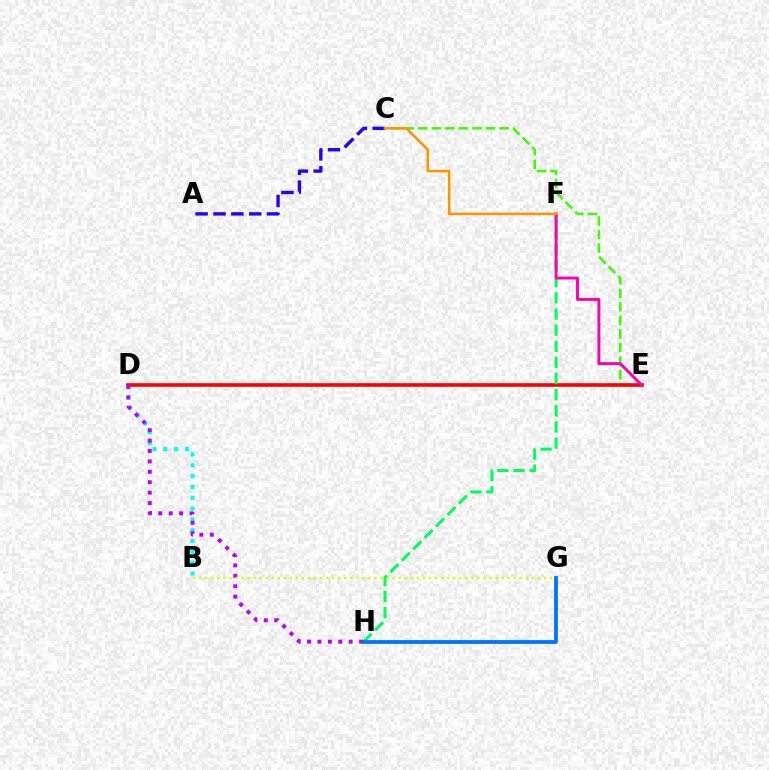{('C', 'E'): [{'color': '#3dff00', 'line_style': 'dashed', 'thickness': 1.84}], ('B', 'D'): [{'color': '#00fff6', 'line_style': 'dotted', 'thickness': 2.94}], ('A', 'C'): [{'color': '#2500ff', 'line_style': 'dashed', 'thickness': 2.43}], ('D', 'E'): [{'color': '#ff0000', 'line_style': 'solid', 'thickness': 2.6}], ('D', 'H'): [{'color': '#b900ff', 'line_style': 'dotted', 'thickness': 2.83}], ('F', 'H'): [{'color': '#00ff5c', 'line_style': 'dashed', 'thickness': 2.19}], ('E', 'F'): [{'color': '#ff00ac', 'line_style': 'solid', 'thickness': 2.11}], ('B', 'G'): [{'color': '#d1ff00', 'line_style': 'dotted', 'thickness': 1.64}], ('C', 'F'): [{'color': '#ff9400', 'line_style': 'solid', 'thickness': 1.83}], ('G', 'H'): [{'color': '#0074ff', 'line_style': 'solid', 'thickness': 2.73}]}